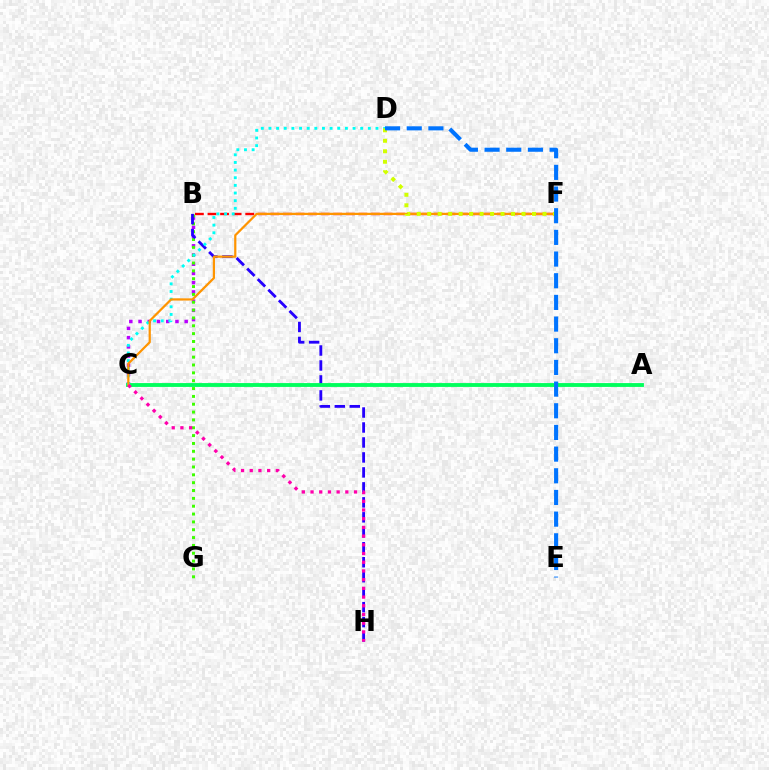{('B', 'F'): [{'color': '#ff0000', 'line_style': 'dashed', 'thickness': 1.71}], ('B', 'C'): [{'color': '#b900ff', 'line_style': 'dotted', 'thickness': 2.51}], ('B', 'G'): [{'color': '#3dff00', 'line_style': 'dotted', 'thickness': 2.13}], ('B', 'H'): [{'color': '#2500ff', 'line_style': 'dashed', 'thickness': 2.03}], ('A', 'C'): [{'color': '#00ff5c', 'line_style': 'solid', 'thickness': 2.77}], ('C', 'D'): [{'color': '#00fff6', 'line_style': 'dotted', 'thickness': 2.08}], ('C', 'F'): [{'color': '#ff9400', 'line_style': 'solid', 'thickness': 1.6}], ('D', 'F'): [{'color': '#d1ff00', 'line_style': 'dotted', 'thickness': 2.85}], ('D', 'E'): [{'color': '#0074ff', 'line_style': 'dashed', 'thickness': 2.94}], ('C', 'H'): [{'color': '#ff00ac', 'line_style': 'dotted', 'thickness': 2.37}]}